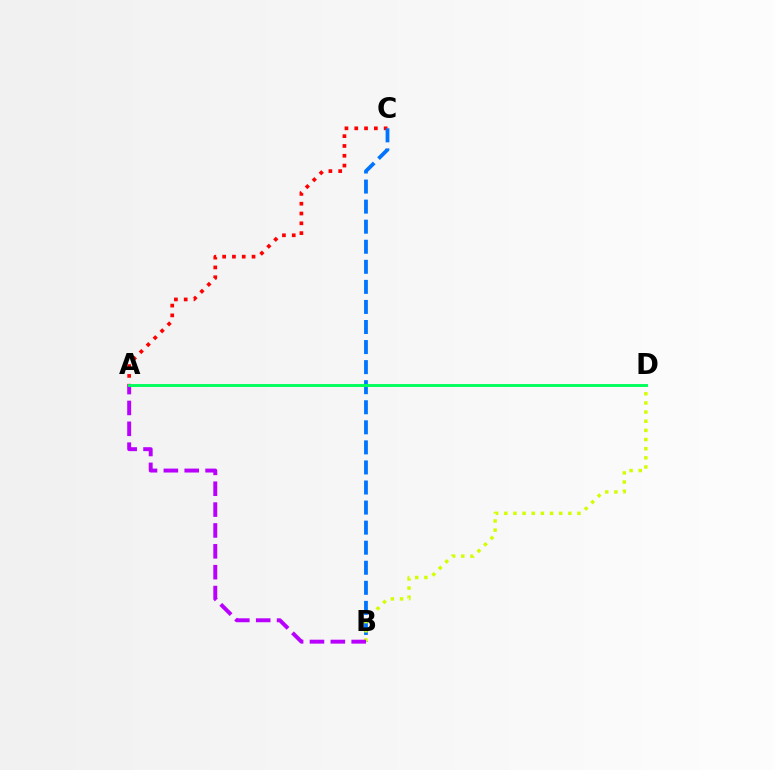{('A', 'C'): [{'color': '#ff0000', 'line_style': 'dotted', 'thickness': 2.66}], ('B', 'C'): [{'color': '#0074ff', 'line_style': 'dashed', 'thickness': 2.73}], ('B', 'D'): [{'color': '#d1ff00', 'line_style': 'dotted', 'thickness': 2.49}], ('A', 'B'): [{'color': '#b900ff', 'line_style': 'dashed', 'thickness': 2.83}], ('A', 'D'): [{'color': '#00ff5c', 'line_style': 'solid', 'thickness': 2.09}]}